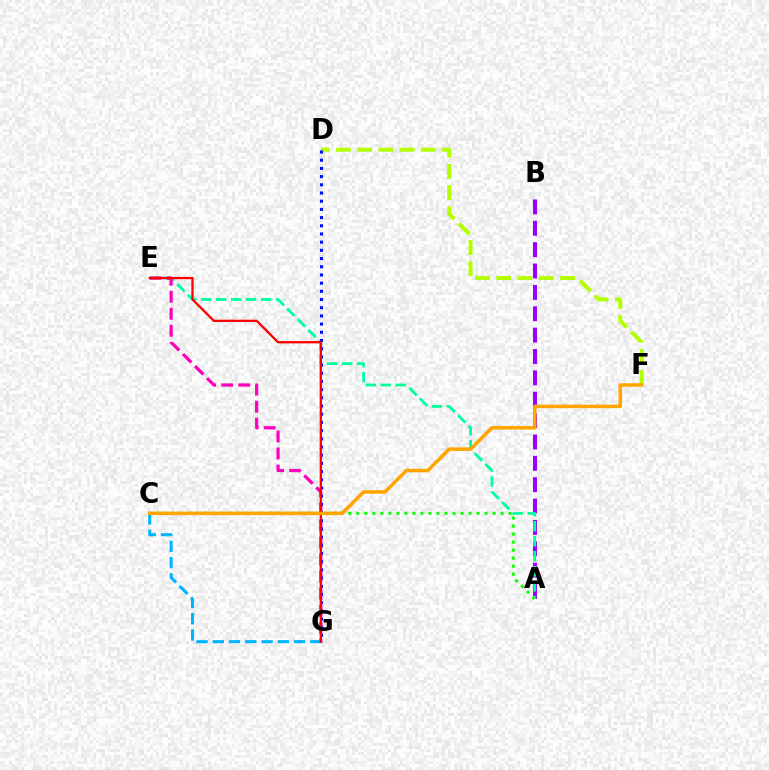{('A', 'B'): [{'color': '#9b00ff', 'line_style': 'dashed', 'thickness': 2.9}], ('A', 'E'): [{'color': '#00ff9d', 'line_style': 'dashed', 'thickness': 2.04}], ('A', 'C'): [{'color': '#08ff00', 'line_style': 'dotted', 'thickness': 2.18}], ('D', 'F'): [{'color': '#b3ff00', 'line_style': 'dashed', 'thickness': 2.89}], ('E', 'G'): [{'color': '#ff00bd', 'line_style': 'dashed', 'thickness': 2.32}, {'color': '#ff0000', 'line_style': 'solid', 'thickness': 1.65}], ('C', 'G'): [{'color': '#00b5ff', 'line_style': 'dashed', 'thickness': 2.21}], ('D', 'G'): [{'color': '#0010ff', 'line_style': 'dotted', 'thickness': 2.23}], ('C', 'F'): [{'color': '#ffa500', 'line_style': 'solid', 'thickness': 2.54}]}